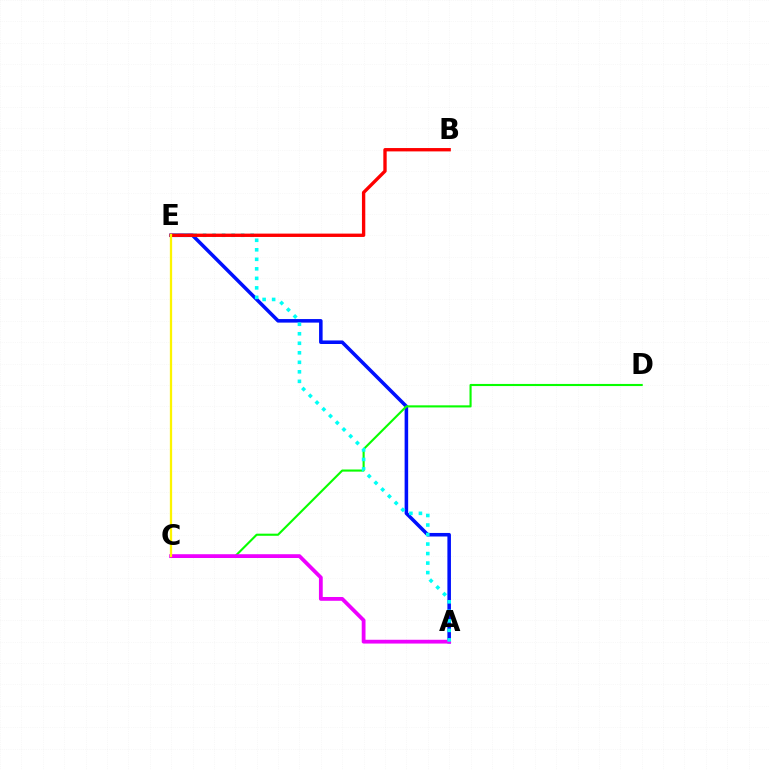{('A', 'E'): [{'color': '#0010ff', 'line_style': 'solid', 'thickness': 2.55}, {'color': '#00fff6', 'line_style': 'dotted', 'thickness': 2.59}], ('C', 'D'): [{'color': '#08ff00', 'line_style': 'solid', 'thickness': 1.52}], ('A', 'C'): [{'color': '#ee00ff', 'line_style': 'solid', 'thickness': 2.73}], ('B', 'E'): [{'color': '#ff0000', 'line_style': 'solid', 'thickness': 2.41}], ('C', 'E'): [{'color': '#fcf500', 'line_style': 'solid', 'thickness': 1.63}]}